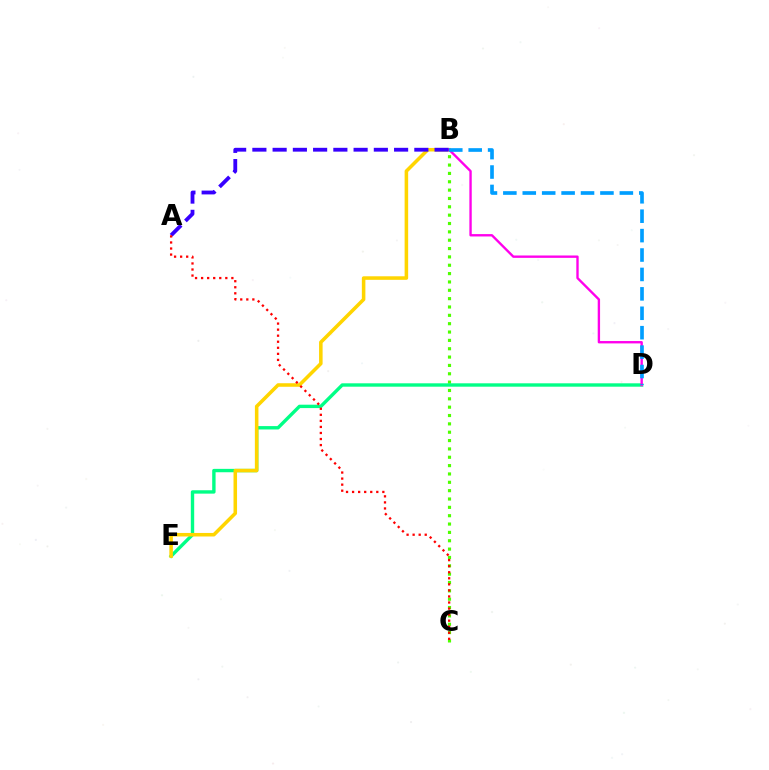{('B', 'C'): [{'color': '#4fff00', 'line_style': 'dotted', 'thickness': 2.27}], ('D', 'E'): [{'color': '#00ff86', 'line_style': 'solid', 'thickness': 2.44}], ('B', 'E'): [{'color': '#ffd500', 'line_style': 'solid', 'thickness': 2.55}], ('B', 'D'): [{'color': '#ff00ed', 'line_style': 'solid', 'thickness': 1.7}, {'color': '#009eff', 'line_style': 'dashed', 'thickness': 2.64}], ('A', 'B'): [{'color': '#3700ff', 'line_style': 'dashed', 'thickness': 2.75}], ('A', 'C'): [{'color': '#ff0000', 'line_style': 'dotted', 'thickness': 1.64}]}